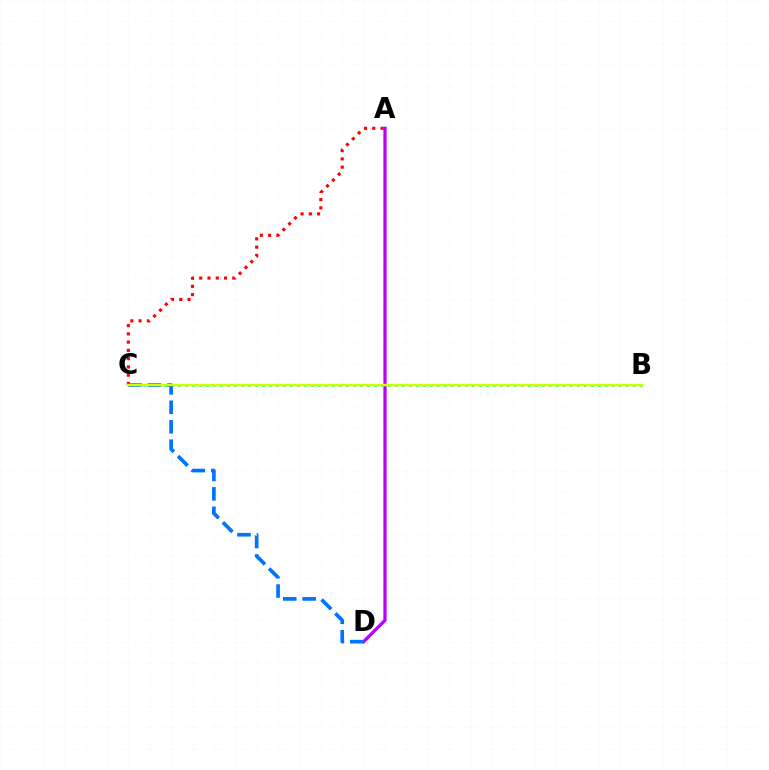{('A', 'D'): [{'color': '#b900ff', 'line_style': 'solid', 'thickness': 2.34}], ('B', 'C'): [{'color': '#00ff5c', 'line_style': 'dotted', 'thickness': 1.9}, {'color': '#d1ff00', 'line_style': 'solid', 'thickness': 1.78}], ('C', 'D'): [{'color': '#0074ff', 'line_style': 'dashed', 'thickness': 2.65}], ('A', 'C'): [{'color': '#ff0000', 'line_style': 'dotted', 'thickness': 2.24}]}